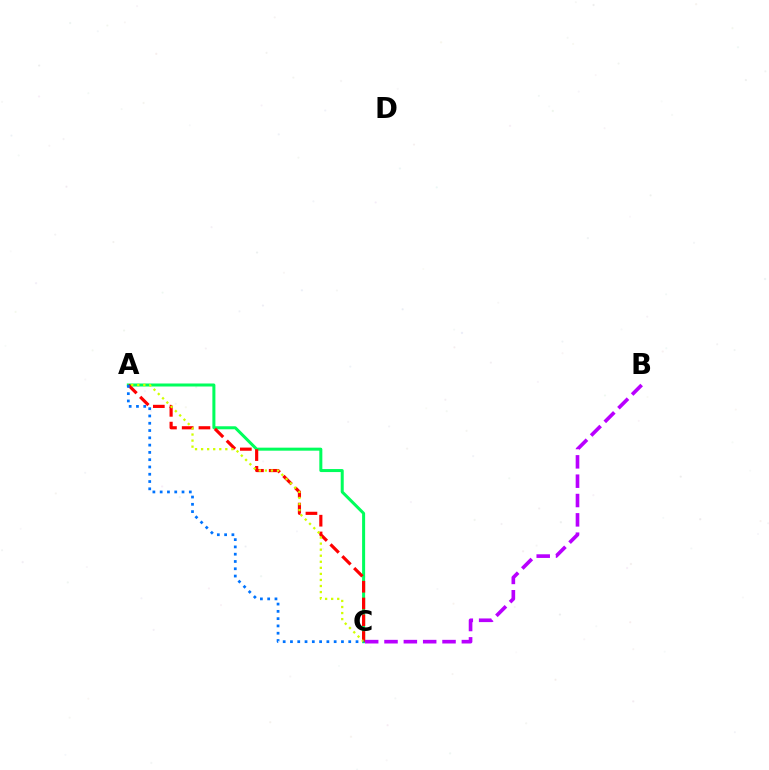{('A', 'C'): [{'color': '#00ff5c', 'line_style': 'solid', 'thickness': 2.17}, {'color': '#ff0000', 'line_style': 'dashed', 'thickness': 2.28}, {'color': '#d1ff00', 'line_style': 'dotted', 'thickness': 1.65}, {'color': '#0074ff', 'line_style': 'dotted', 'thickness': 1.98}], ('B', 'C'): [{'color': '#b900ff', 'line_style': 'dashed', 'thickness': 2.63}]}